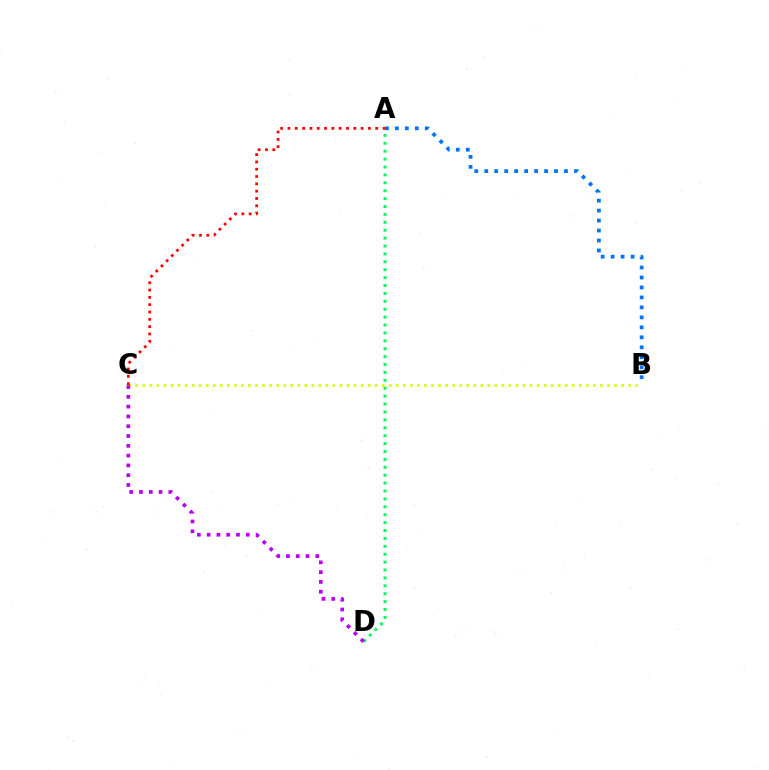{('A', 'D'): [{'color': '#00ff5c', 'line_style': 'dotted', 'thickness': 2.15}], ('B', 'C'): [{'color': '#d1ff00', 'line_style': 'dotted', 'thickness': 1.91}], ('A', 'B'): [{'color': '#0074ff', 'line_style': 'dotted', 'thickness': 2.71}], ('A', 'C'): [{'color': '#ff0000', 'line_style': 'dotted', 'thickness': 1.99}], ('C', 'D'): [{'color': '#b900ff', 'line_style': 'dotted', 'thickness': 2.66}]}